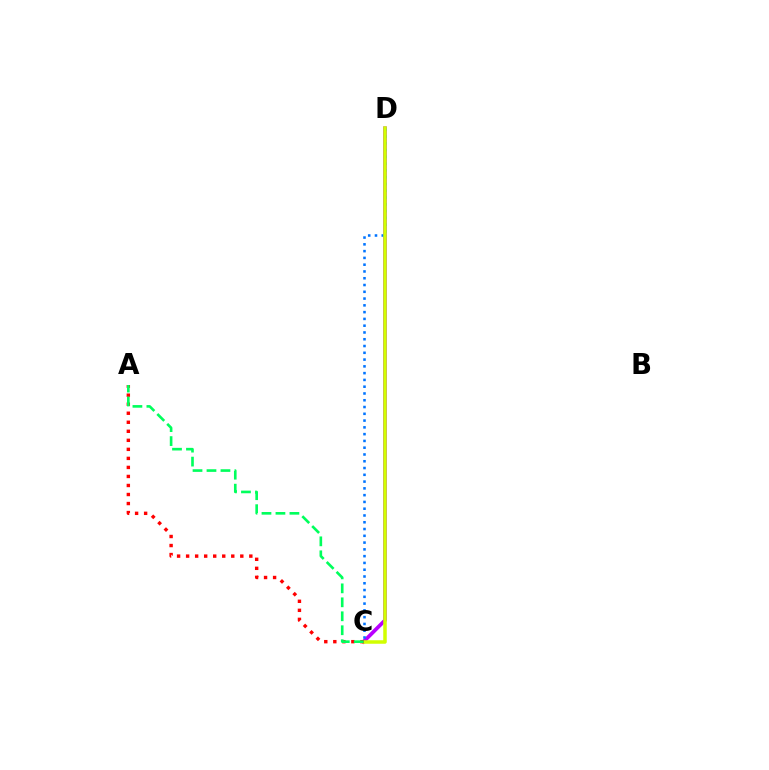{('C', 'D'): [{'color': '#b900ff', 'line_style': 'solid', 'thickness': 2.68}, {'color': '#0074ff', 'line_style': 'dotted', 'thickness': 1.84}, {'color': '#d1ff00', 'line_style': 'solid', 'thickness': 2.52}], ('A', 'C'): [{'color': '#ff0000', 'line_style': 'dotted', 'thickness': 2.45}, {'color': '#00ff5c', 'line_style': 'dashed', 'thickness': 1.9}]}